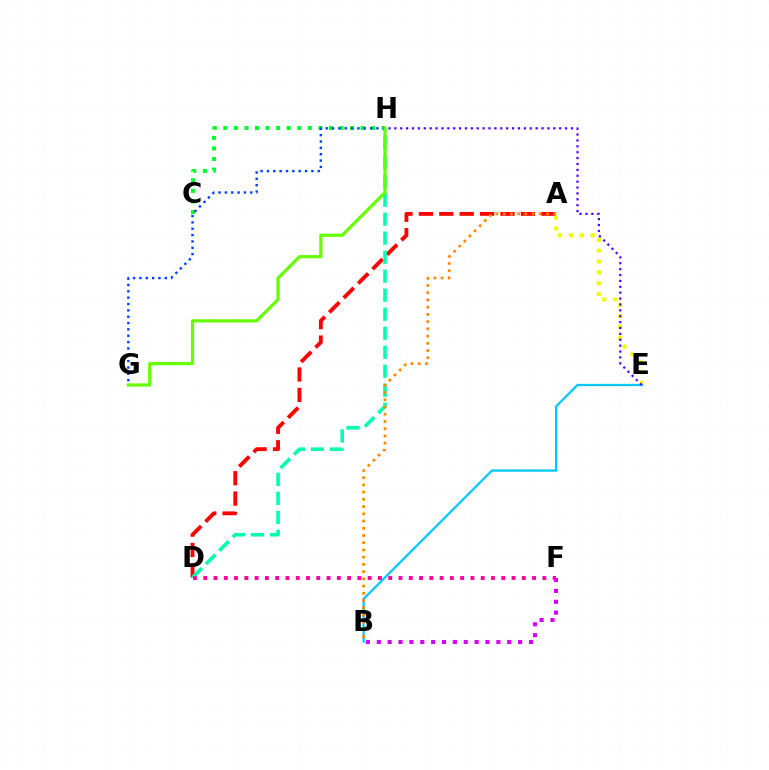{('C', 'H'): [{'color': '#00ff27', 'line_style': 'dotted', 'thickness': 2.87}], ('A', 'D'): [{'color': '#ff0000', 'line_style': 'dashed', 'thickness': 2.77}], ('D', 'H'): [{'color': '#00ffaf', 'line_style': 'dashed', 'thickness': 2.58}], ('A', 'E'): [{'color': '#eeff00', 'line_style': 'dotted', 'thickness': 2.94}], ('B', 'E'): [{'color': '#00c7ff', 'line_style': 'solid', 'thickness': 1.63}], ('G', 'H'): [{'color': '#003fff', 'line_style': 'dotted', 'thickness': 1.72}, {'color': '#66ff00', 'line_style': 'solid', 'thickness': 2.31}], ('A', 'B'): [{'color': '#ff8800', 'line_style': 'dotted', 'thickness': 1.96}], ('E', 'H'): [{'color': '#4f00ff', 'line_style': 'dotted', 'thickness': 1.6}], ('B', 'F'): [{'color': '#d600ff', 'line_style': 'dotted', 'thickness': 2.95}], ('D', 'F'): [{'color': '#ff00a0', 'line_style': 'dotted', 'thickness': 2.79}]}